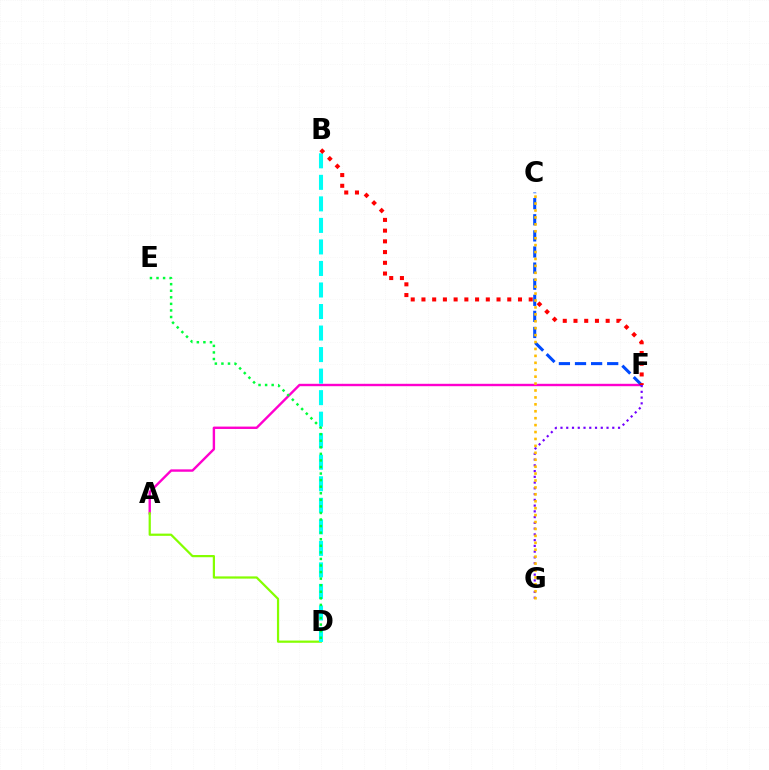{('A', 'F'): [{'color': '#ff00cf', 'line_style': 'solid', 'thickness': 1.72}], ('A', 'D'): [{'color': '#84ff00', 'line_style': 'solid', 'thickness': 1.6}], ('B', 'D'): [{'color': '#00fff6', 'line_style': 'dashed', 'thickness': 2.92}], ('C', 'F'): [{'color': '#004bff', 'line_style': 'dashed', 'thickness': 2.19}], ('F', 'G'): [{'color': '#7200ff', 'line_style': 'dotted', 'thickness': 1.56}], ('C', 'G'): [{'color': '#ffbd00', 'line_style': 'dotted', 'thickness': 1.88}], ('D', 'E'): [{'color': '#00ff39', 'line_style': 'dotted', 'thickness': 1.78}], ('B', 'F'): [{'color': '#ff0000', 'line_style': 'dotted', 'thickness': 2.91}]}